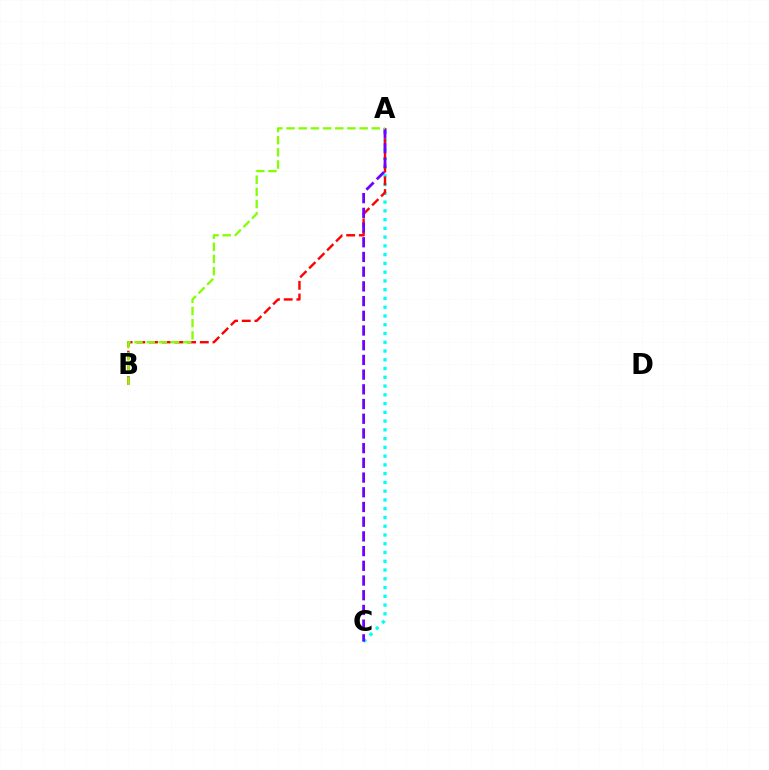{('A', 'C'): [{'color': '#00fff6', 'line_style': 'dotted', 'thickness': 2.38}, {'color': '#7200ff', 'line_style': 'dashed', 'thickness': 2.0}], ('A', 'B'): [{'color': '#ff0000', 'line_style': 'dashed', 'thickness': 1.73}, {'color': '#84ff00', 'line_style': 'dashed', 'thickness': 1.65}]}